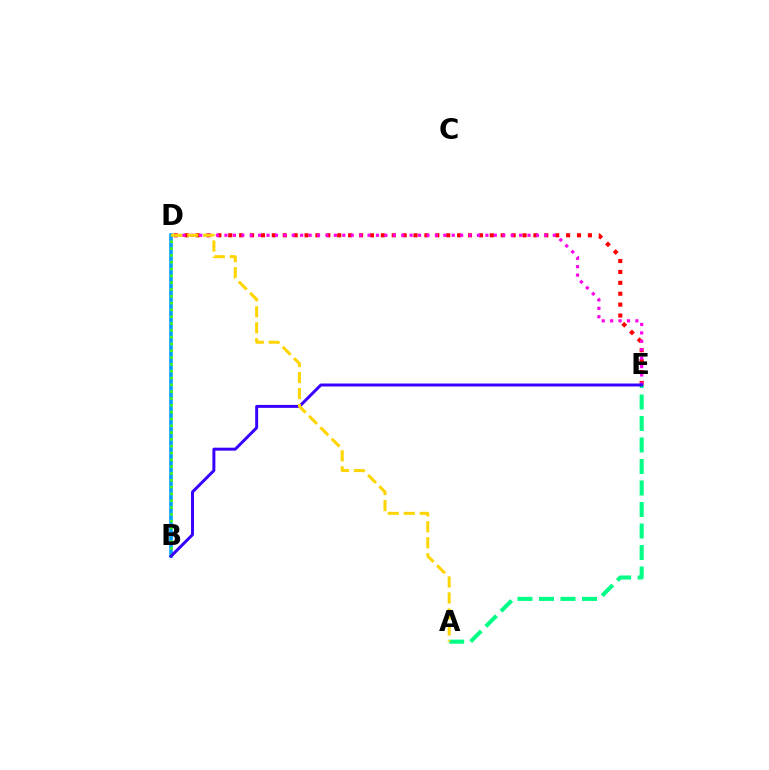{('B', 'D'): [{'color': '#009eff', 'line_style': 'solid', 'thickness': 2.56}, {'color': '#4fff00', 'line_style': 'dotted', 'thickness': 1.85}], ('D', 'E'): [{'color': '#ff0000', 'line_style': 'dotted', 'thickness': 2.96}, {'color': '#ff00ed', 'line_style': 'dotted', 'thickness': 2.29}], ('A', 'E'): [{'color': '#00ff86', 'line_style': 'dashed', 'thickness': 2.92}], ('B', 'E'): [{'color': '#3700ff', 'line_style': 'solid', 'thickness': 2.13}], ('A', 'D'): [{'color': '#ffd500', 'line_style': 'dashed', 'thickness': 2.17}]}